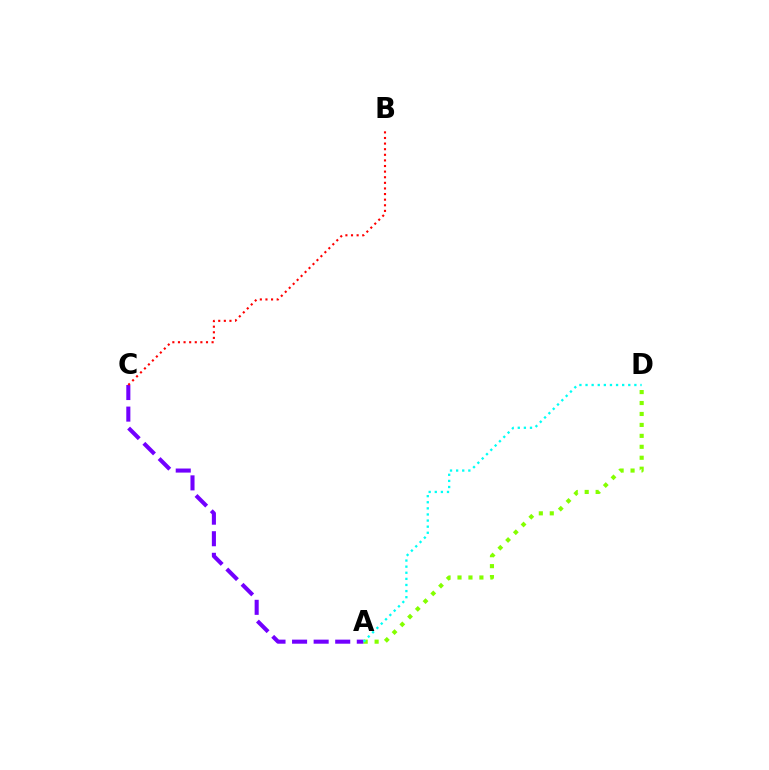{('A', 'C'): [{'color': '#7200ff', 'line_style': 'dashed', 'thickness': 2.93}], ('A', 'D'): [{'color': '#84ff00', 'line_style': 'dotted', 'thickness': 2.97}, {'color': '#00fff6', 'line_style': 'dotted', 'thickness': 1.66}], ('B', 'C'): [{'color': '#ff0000', 'line_style': 'dotted', 'thickness': 1.52}]}